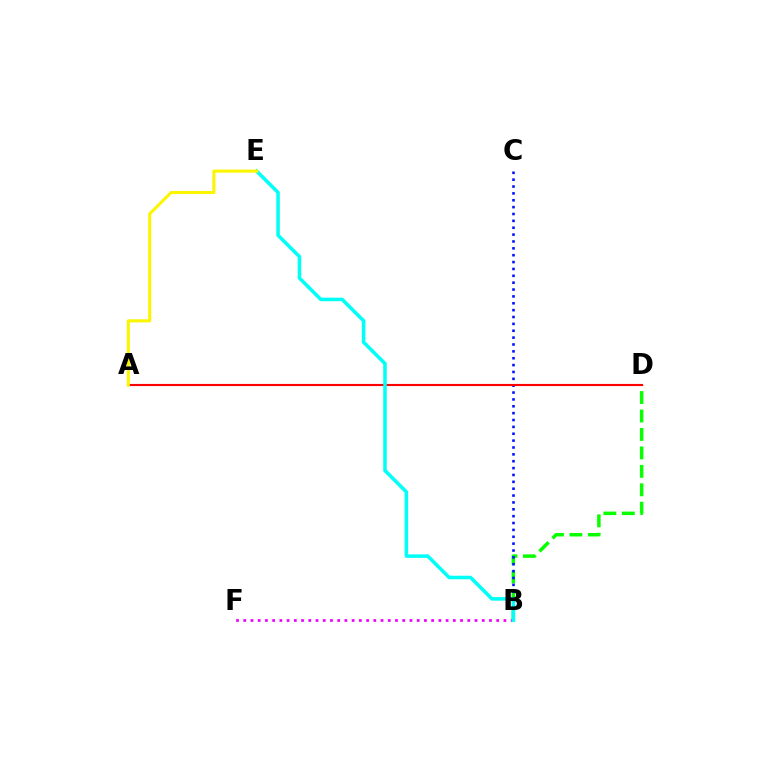{('B', 'D'): [{'color': '#08ff00', 'line_style': 'dashed', 'thickness': 2.51}], ('B', 'C'): [{'color': '#0010ff', 'line_style': 'dotted', 'thickness': 1.87}], ('B', 'F'): [{'color': '#ee00ff', 'line_style': 'dotted', 'thickness': 1.96}], ('A', 'D'): [{'color': '#ff0000', 'line_style': 'solid', 'thickness': 1.54}], ('B', 'E'): [{'color': '#00fff6', 'line_style': 'solid', 'thickness': 2.54}], ('A', 'E'): [{'color': '#fcf500', 'line_style': 'solid', 'thickness': 2.21}]}